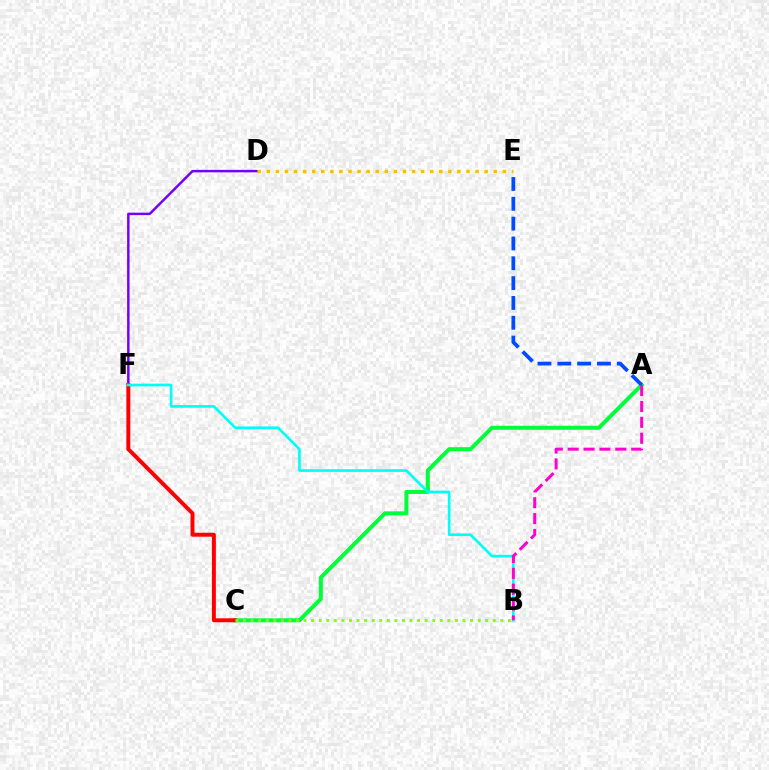{('D', 'F'): [{'color': '#7200ff', 'line_style': 'solid', 'thickness': 1.77}], ('A', 'C'): [{'color': '#00ff39', 'line_style': 'solid', 'thickness': 2.88}], ('C', 'F'): [{'color': '#ff0000', 'line_style': 'solid', 'thickness': 2.84}], ('A', 'E'): [{'color': '#004bff', 'line_style': 'dashed', 'thickness': 2.69}], ('B', 'C'): [{'color': '#84ff00', 'line_style': 'dotted', 'thickness': 2.06}], ('D', 'E'): [{'color': '#ffbd00', 'line_style': 'dotted', 'thickness': 2.47}], ('B', 'F'): [{'color': '#00fff6', 'line_style': 'solid', 'thickness': 1.92}], ('A', 'B'): [{'color': '#ff00cf', 'line_style': 'dashed', 'thickness': 2.16}]}